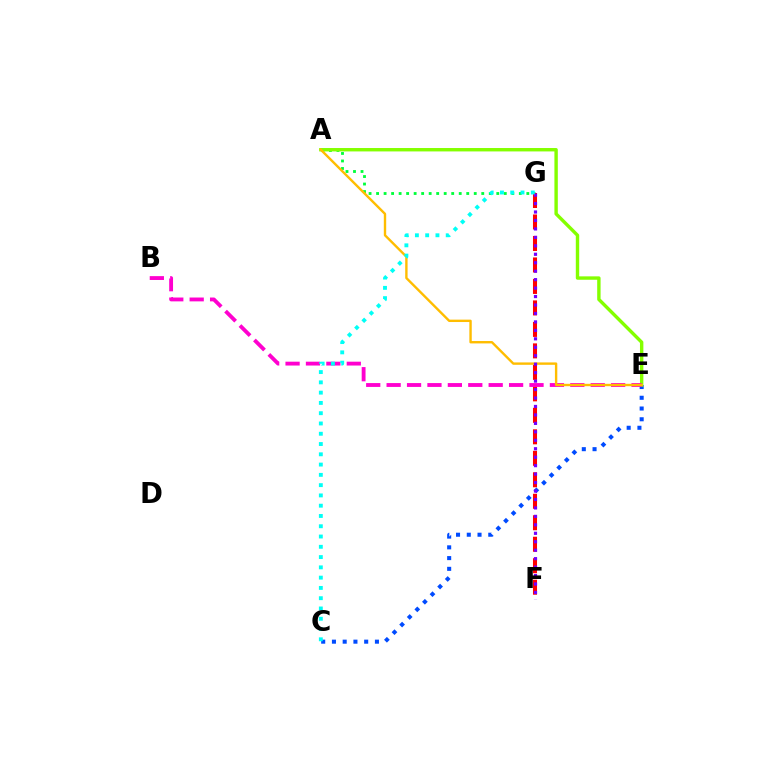{('C', 'E'): [{'color': '#004bff', 'line_style': 'dotted', 'thickness': 2.92}], ('A', 'G'): [{'color': '#00ff39', 'line_style': 'dotted', 'thickness': 2.04}], ('A', 'E'): [{'color': '#84ff00', 'line_style': 'solid', 'thickness': 2.45}, {'color': '#ffbd00', 'line_style': 'solid', 'thickness': 1.72}], ('F', 'G'): [{'color': '#ff0000', 'line_style': 'dashed', 'thickness': 2.92}, {'color': '#7200ff', 'line_style': 'dotted', 'thickness': 2.3}], ('B', 'E'): [{'color': '#ff00cf', 'line_style': 'dashed', 'thickness': 2.77}], ('C', 'G'): [{'color': '#00fff6', 'line_style': 'dotted', 'thickness': 2.79}]}